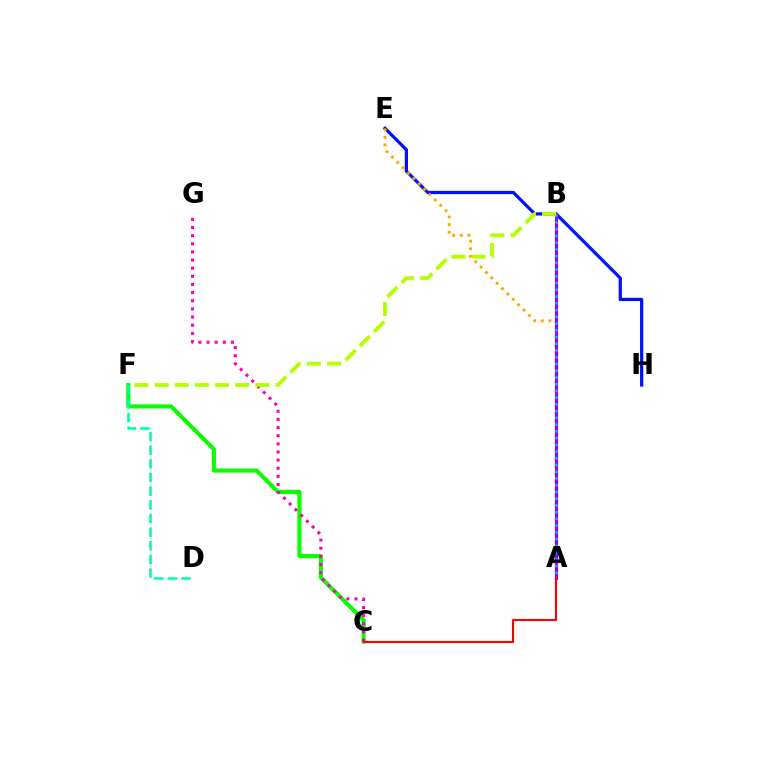{('E', 'H'): [{'color': '#0010ff', 'line_style': 'solid', 'thickness': 2.33}], ('A', 'E'): [{'color': '#ffa500', 'line_style': 'dotted', 'thickness': 2.06}], ('C', 'F'): [{'color': '#08ff00', 'line_style': 'solid', 'thickness': 2.96}], ('A', 'B'): [{'color': '#9b00ff', 'line_style': 'solid', 'thickness': 2.3}, {'color': '#00b5ff', 'line_style': 'dotted', 'thickness': 1.83}], ('C', 'G'): [{'color': '#ff00bd', 'line_style': 'dotted', 'thickness': 2.21}], ('D', 'F'): [{'color': '#00ff9d', 'line_style': 'dashed', 'thickness': 1.86}], ('B', 'F'): [{'color': '#b3ff00', 'line_style': 'dashed', 'thickness': 2.74}], ('A', 'C'): [{'color': '#ff0000', 'line_style': 'solid', 'thickness': 1.52}]}